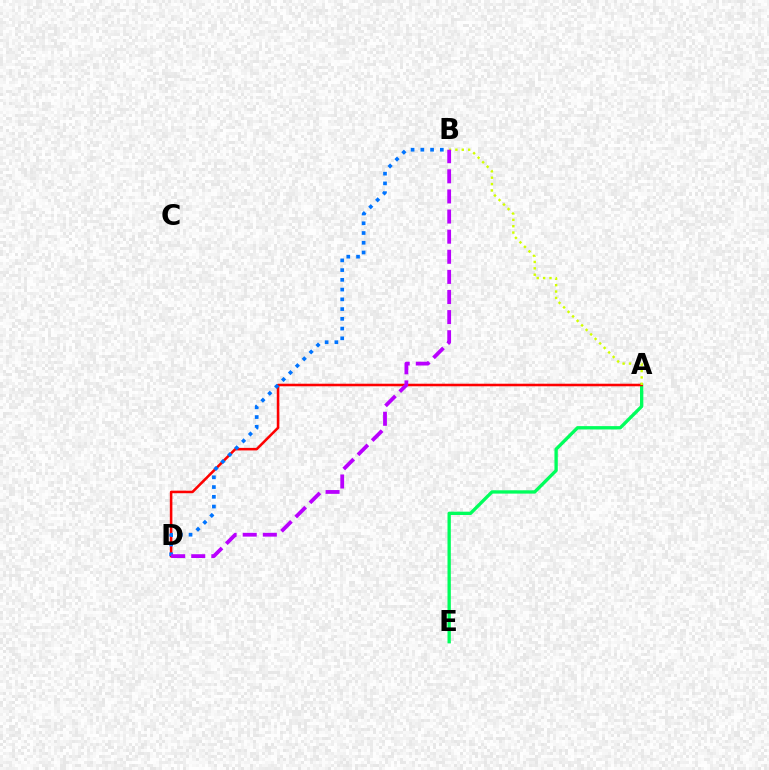{('A', 'E'): [{'color': '#00ff5c', 'line_style': 'solid', 'thickness': 2.39}], ('A', 'D'): [{'color': '#ff0000', 'line_style': 'solid', 'thickness': 1.84}], ('A', 'B'): [{'color': '#d1ff00', 'line_style': 'dotted', 'thickness': 1.73}], ('B', 'D'): [{'color': '#0074ff', 'line_style': 'dotted', 'thickness': 2.65}, {'color': '#b900ff', 'line_style': 'dashed', 'thickness': 2.73}]}